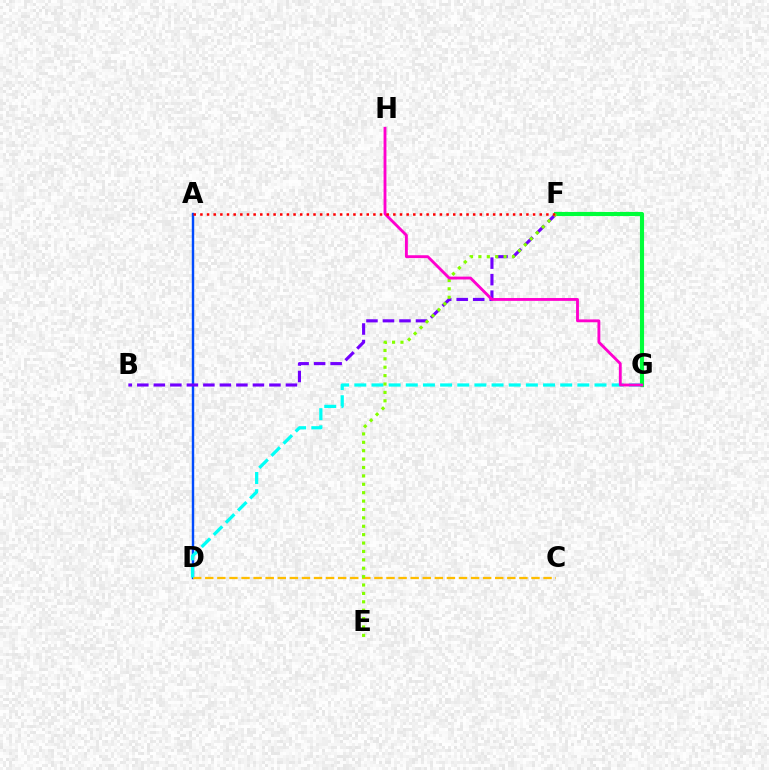{('A', 'D'): [{'color': '#004bff', 'line_style': 'solid', 'thickness': 1.75}], ('C', 'D'): [{'color': '#ffbd00', 'line_style': 'dashed', 'thickness': 1.64}], ('F', 'G'): [{'color': '#00ff39', 'line_style': 'solid', 'thickness': 2.96}], ('B', 'F'): [{'color': '#7200ff', 'line_style': 'dashed', 'thickness': 2.24}], ('D', 'G'): [{'color': '#00fff6', 'line_style': 'dashed', 'thickness': 2.33}], ('E', 'F'): [{'color': '#84ff00', 'line_style': 'dotted', 'thickness': 2.28}], ('G', 'H'): [{'color': '#ff00cf', 'line_style': 'solid', 'thickness': 2.06}], ('A', 'F'): [{'color': '#ff0000', 'line_style': 'dotted', 'thickness': 1.81}]}